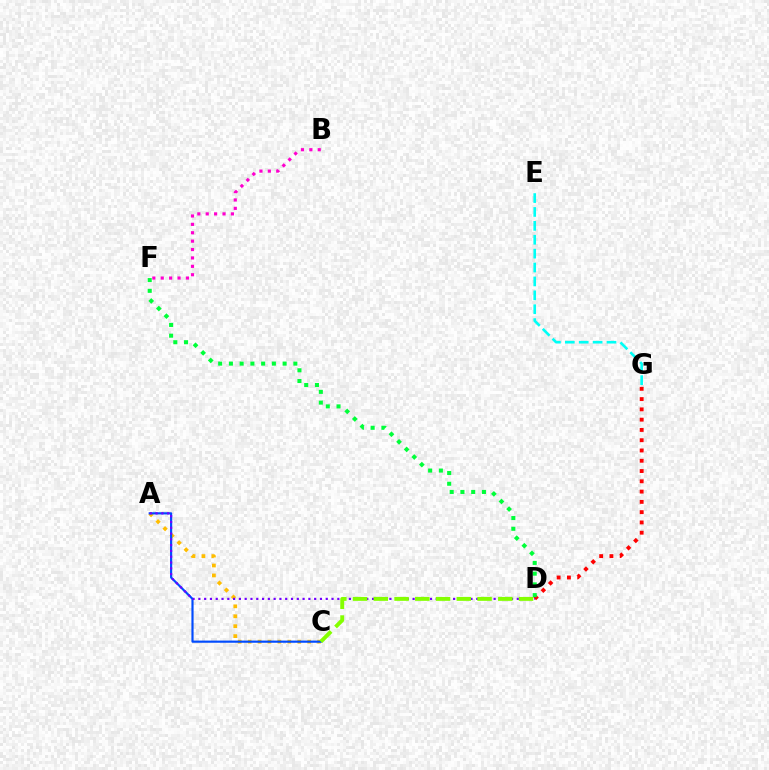{('D', 'G'): [{'color': '#ff0000', 'line_style': 'dotted', 'thickness': 2.79}], ('A', 'C'): [{'color': '#ffbd00', 'line_style': 'dotted', 'thickness': 2.7}, {'color': '#004bff', 'line_style': 'solid', 'thickness': 1.56}], ('B', 'F'): [{'color': '#ff00cf', 'line_style': 'dotted', 'thickness': 2.28}], ('A', 'D'): [{'color': '#7200ff', 'line_style': 'dotted', 'thickness': 1.57}], ('C', 'D'): [{'color': '#84ff00', 'line_style': 'dashed', 'thickness': 2.82}], ('E', 'G'): [{'color': '#00fff6', 'line_style': 'dashed', 'thickness': 1.89}], ('D', 'F'): [{'color': '#00ff39', 'line_style': 'dotted', 'thickness': 2.92}]}